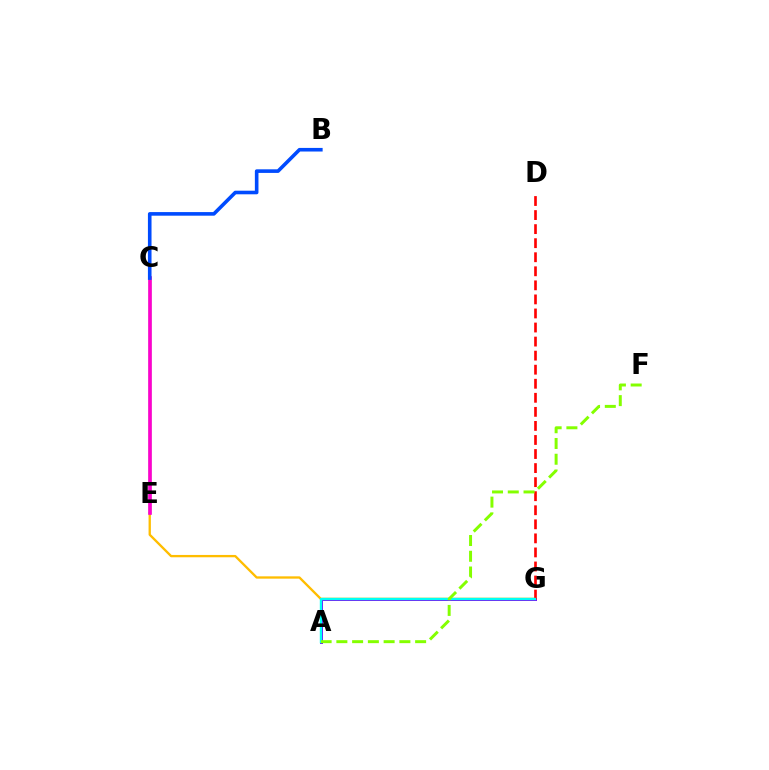{('A', 'G'): [{'color': '#7200ff', 'line_style': 'solid', 'thickness': 2.11}, {'color': '#00fff6', 'line_style': 'solid', 'thickness': 1.71}], ('E', 'G'): [{'color': '#ffbd00', 'line_style': 'solid', 'thickness': 1.67}], ('C', 'E'): [{'color': '#00ff39', 'line_style': 'solid', 'thickness': 1.76}, {'color': '#ff00cf', 'line_style': 'solid', 'thickness': 2.62}], ('D', 'G'): [{'color': '#ff0000', 'line_style': 'dashed', 'thickness': 1.91}], ('A', 'F'): [{'color': '#84ff00', 'line_style': 'dashed', 'thickness': 2.14}], ('B', 'C'): [{'color': '#004bff', 'line_style': 'solid', 'thickness': 2.6}]}